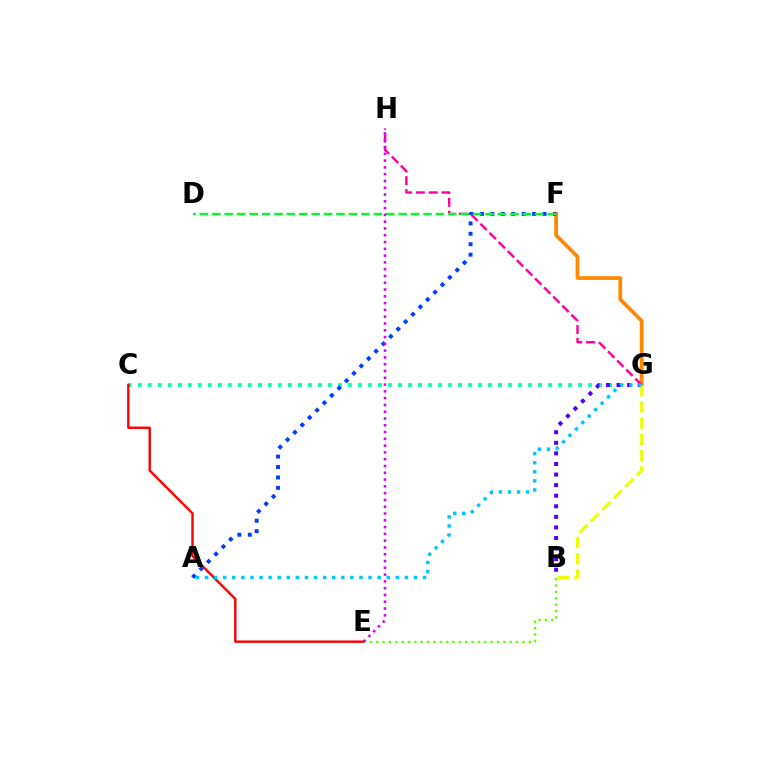{('F', 'G'): [{'color': '#ff8800', 'line_style': 'solid', 'thickness': 2.7}], ('C', 'G'): [{'color': '#00ffaf', 'line_style': 'dotted', 'thickness': 2.72}], ('A', 'F'): [{'color': '#003fff', 'line_style': 'dotted', 'thickness': 2.83}], ('B', 'G'): [{'color': '#4f00ff', 'line_style': 'dotted', 'thickness': 2.87}, {'color': '#eeff00', 'line_style': 'dashed', 'thickness': 2.2}], ('G', 'H'): [{'color': '#ff00a0', 'line_style': 'dashed', 'thickness': 1.75}], ('C', 'E'): [{'color': '#ff0000', 'line_style': 'solid', 'thickness': 1.72}], ('D', 'F'): [{'color': '#00ff27', 'line_style': 'dashed', 'thickness': 1.69}], ('A', 'G'): [{'color': '#00c7ff', 'line_style': 'dotted', 'thickness': 2.47}], ('B', 'E'): [{'color': '#66ff00', 'line_style': 'dotted', 'thickness': 1.73}], ('E', 'H'): [{'color': '#d600ff', 'line_style': 'dotted', 'thickness': 1.84}]}